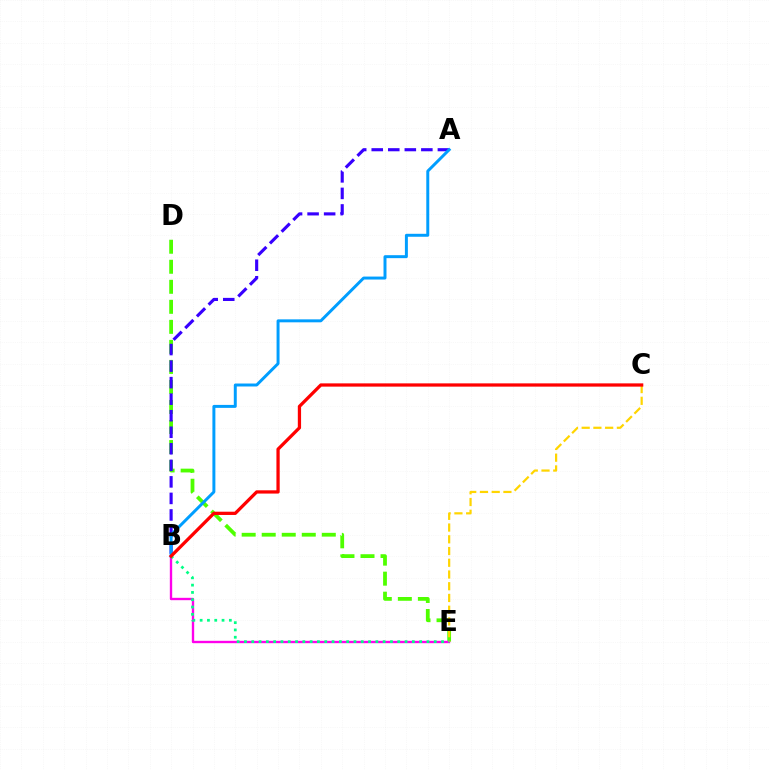{('D', 'E'): [{'color': '#4fff00', 'line_style': 'dashed', 'thickness': 2.72}], ('B', 'E'): [{'color': '#ff00ed', 'line_style': 'solid', 'thickness': 1.7}, {'color': '#00ff86', 'line_style': 'dotted', 'thickness': 1.98}], ('A', 'B'): [{'color': '#3700ff', 'line_style': 'dashed', 'thickness': 2.25}, {'color': '#009eff', 'line_style': 'solid', 'thickness': 2.14}], ('C', 'E'): [{'color': '#ffd500', 'line_style': 'dashed', 'thickness': 1.59}], ('B', 'C'): [{'color': '#ff0000', 'line_style': 'solid', 'thickness': 2.35}]}